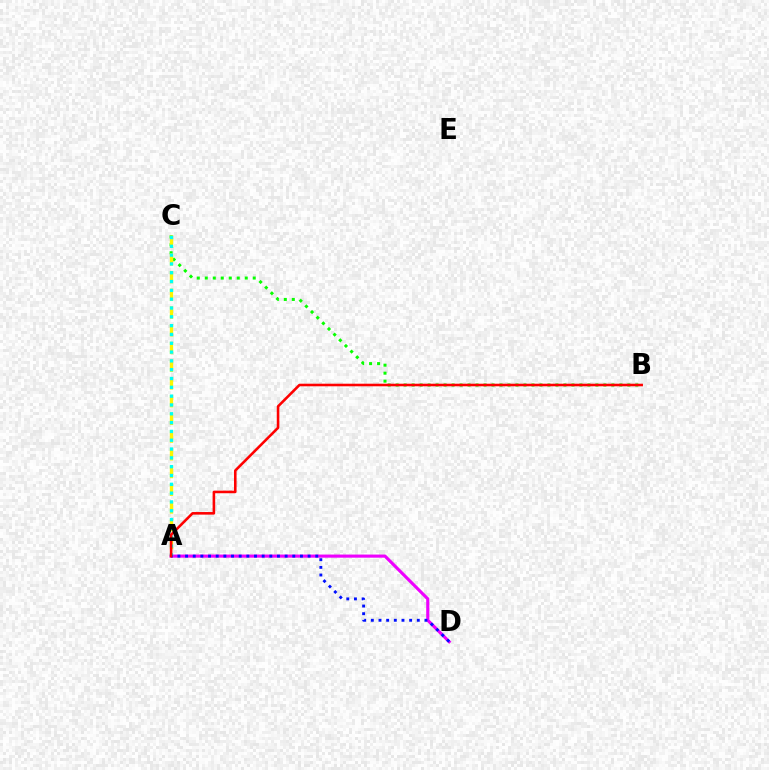{('B', 'C'): [{'color': '#08ff00', 'line_style': 'dotted', 'thickness': 2.17}], ('A', 'C'): [{'color': '#fcf500', 'line_style': 'dashed', 'thickness': 2.41}, {'color': '#00fff6', 'line_style': 'dotted', 'thickness': 2.4}], ('A', 'D'): [{'color': '#ee00ff', 'line_style': 'solid', 'thickness': 2.25}, {'color': '#0010ff', 'line_style': 'dotted', 'thickness': 2.08}], ('A', 'B'): [{'color': '#ff0000', 'line_style': 'solid', 'thickness': 1.86}]}